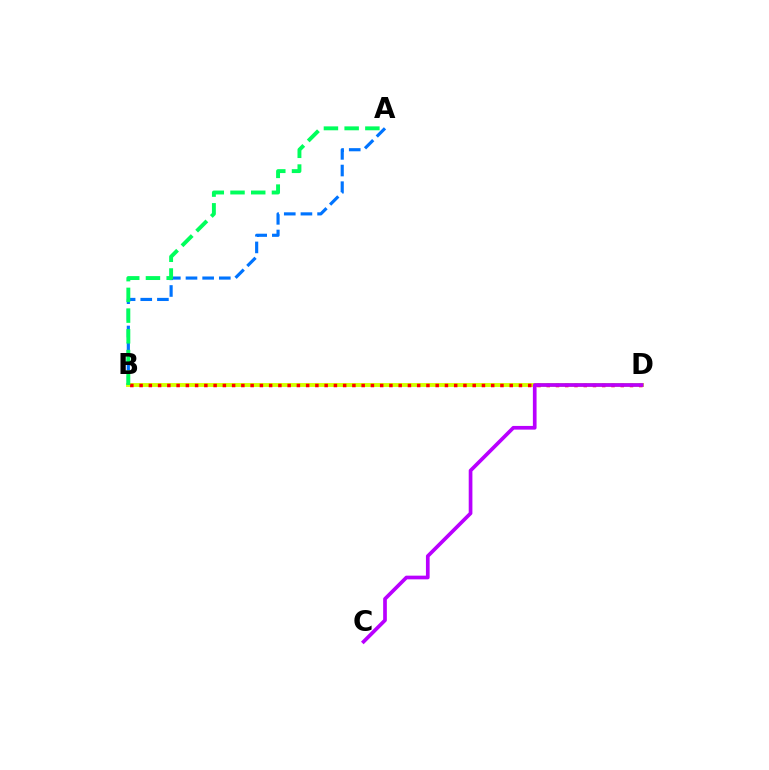{('B', 'D'): [{'color': '#d1ff00', 'line_style': 'solid', 'thickness': 2.79}, {'color': '#ff0000', 'line_style': 'dotted', 'thickness': 2.51}], ('A', 'B'): [{'color': '#0074ff', 'line_style': 'dashed', 'thickness': 2.26}, {'color': '#00ff5c', 'line_style': 'dashed', 'thickness': 2.82}], ('C', 'D'): [{'color': '#b900ff', 'line_style': 'solid', 'thickness': 2.66}]}